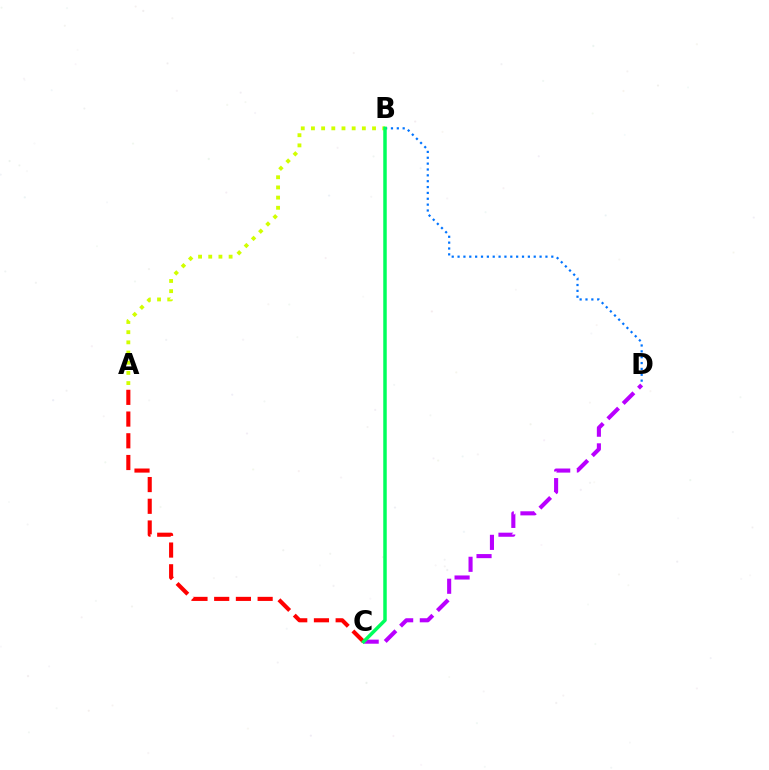{('B', 'D'): [{'color': '#0074ff', 'line_style': 'dotted', 'thickness': 1.59}], ('C', 'D'): [{'color': '#b900ff', 'line_style': 'dashed', 'thickness': 2.94}], ('A', 'B'): [{'color': '#d1ff00', 'line_style': 'dotted', 'thickness': 2.77}], ('A', 'C'): [{'color': '#ff0000', 'line_style': 'dashed', 'thickness': 2.95}], ('B', 'C'): [{'color': '#00ff5c', 'line_style': 'solid', 'thickness': 2.52}]}